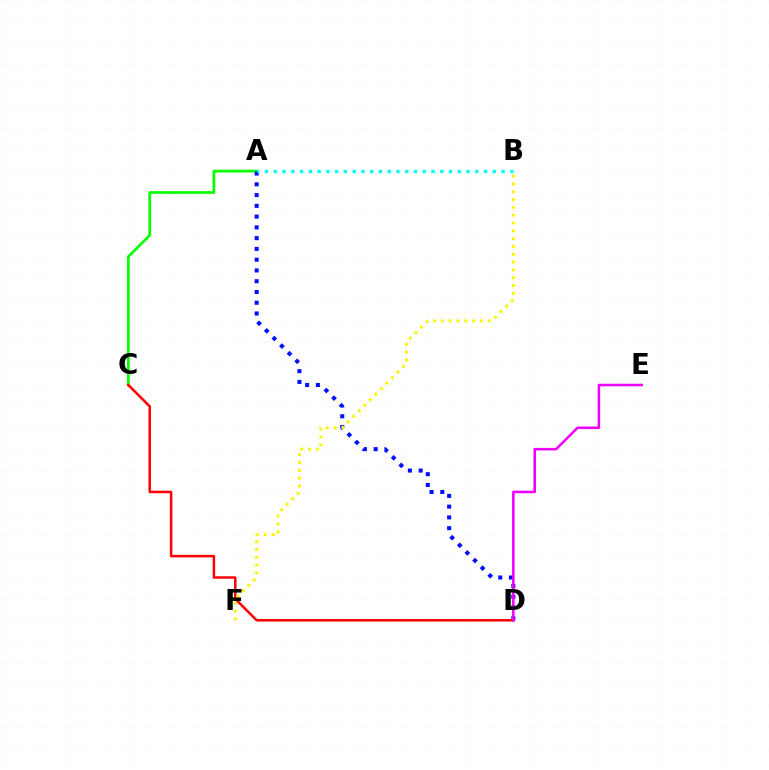{('A', 'C'): [{'color': '#08ff00', 'line_style': 'solid', 'thickness': 1.96}], ('A', 'D'): [{'color': '#0010ff', 'line_style': 'dotted', 'thickness': 2.93}], ('C', 'D'): [{'color': '#ff0000', 'line_style': 'solid', 'thickness': 1.8}], ('A', 'B'): [{'color': '#00fff6', 'line_style': 'dotted', 'thickness': 2.38}], ('D', 'E'): [{'color': '#ee00ff', 'line_style': 'solid', 'thickness': 1.83}], ('B', 'F'): [{'color': '#fcf500', 'line_style': 'dotted', 'thickness': 2.12}]}